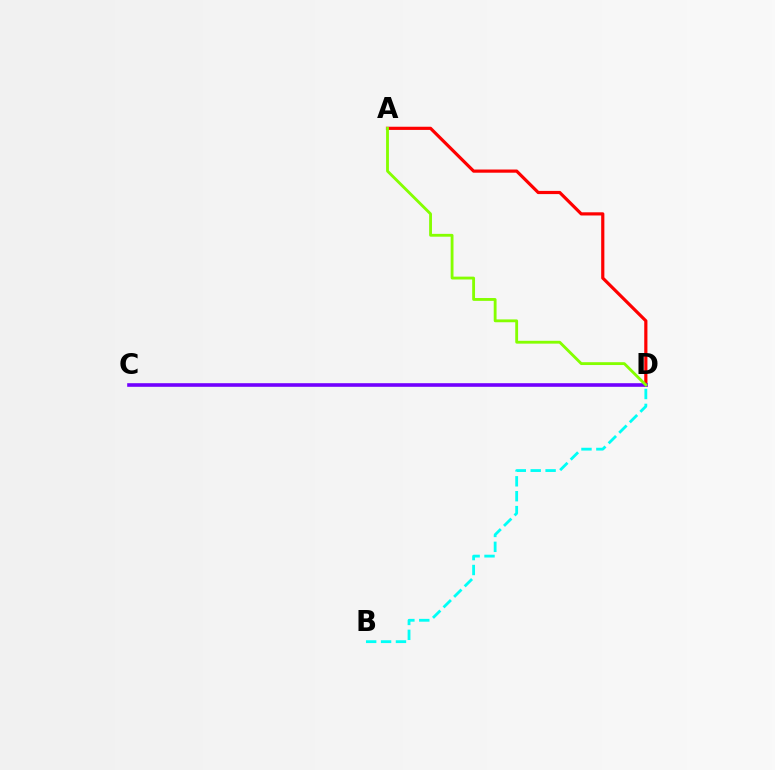{('B', 'D'): [{'color': '#00fff6', 'line_style': 'dashed', 'thickness': 2.02}], ('A', 'D'): [{'color': '#ff0000', 'line_style': 'solid', 'thickness': 2.29}, {'color': '#84ff00', 'line_style': 'solid', 'thickness': 2.04}], ('C', 'D'): [{'color': '#7200ff', 'line_style': 'solid', 'thickness': 2.6}]}